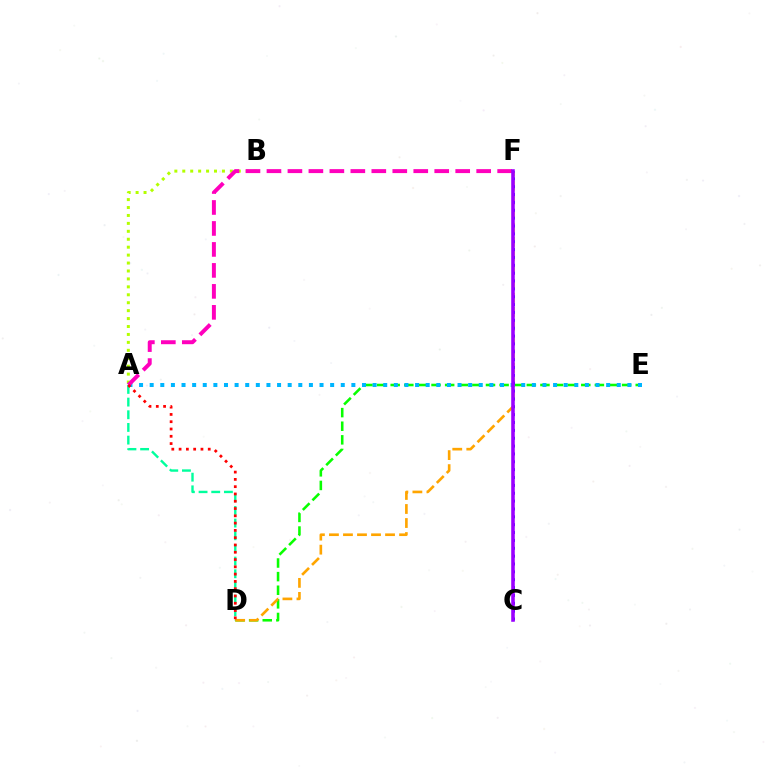{('A', 'D'): [{'color': '#00ff9d', 'line_style': 'dashed', 'thickness': 1.72}, {'color': '#ff0000', 'line_style': 'dotted', 'thickness': 1.98}], ('D', 'E'): [{'color': '#08ff00', 'line_style': 'dashed', 'thickness': 1.85}], ('D', 'F'): [{'color': '#ffa500', 'line_style': 'dashed', 'thickness': 1.91}], ('A', 'B'): [{'color': '#b3ff00', 'line_style': 'dotted', 'thickness': 2.16}], ('A', 'E'): [{'color': '#00b5ff', 'line_style': 'dotted', 'thickness': 2.88}], ('A', 'F'): [{'color': '#ff00bd', 'line_style': 'dashed', 'thickness': 2.85}], ('C', 'F'): [{'color': '#0010ff', 'line_style': 'dotted', 'thickness': 2.14}, {'color': '#9b00ff', 'line_style': 'solid', 'thickness': 2.56}]}